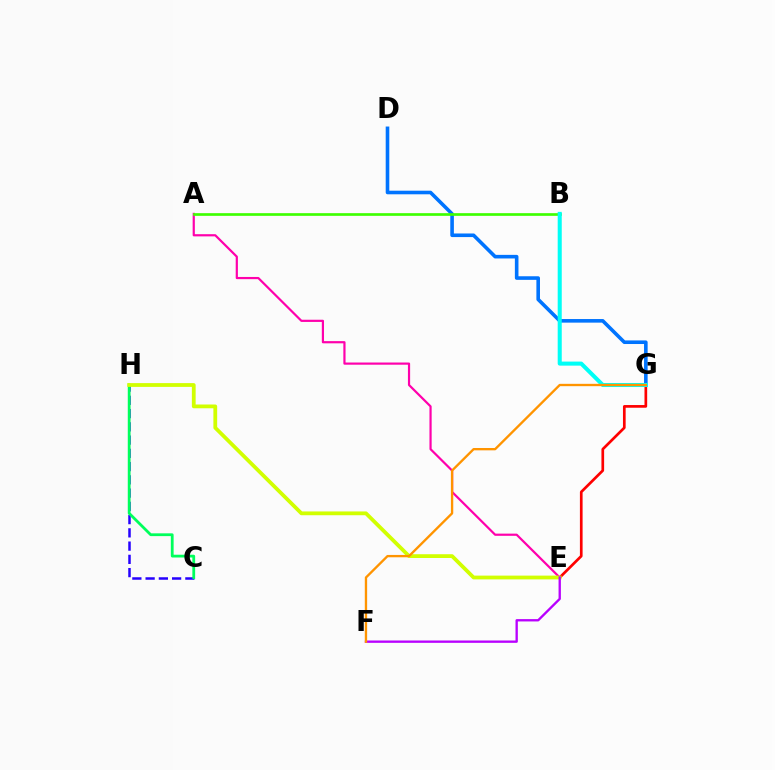{('E', 'G'): [{'color': '#ff0000', 'line_style': 'solid', 'thickness': 1.94}], ('A', 'E'): [{'color': '#ff00ac', 'line_style': 'solid', 'thickness': 1.58}], ('D', 'G'): [{'color': '#0074ff', 'line_style': 'solid', 'thickness': 2.59}], ('C', 'H'): [{'color': '#2500ff', 'line_style': 'dashed', 'thickness': 1.8}, {'color': '#00ff5c', 'line_style': 'solid', 'thickness': 2.0}], ('E', 'H'): [{'color': '#d1ff00', 'line_style': 'solid', 'thickness': 2.72}], ('A', 'B'): [{'color': '#3dff00', 'line_style': 'solid', 'thickness': 1.93}], ('B', 'G'): [{'color': '#00fff6', 'line_style': 'solid', 'thickness': 2.91}], ('E', 'F'): [{'color': '#b900ff', 'line_style': 'solid', 'thickness': 1.68}], ('F', 'G'): [{'color': '#ff9400', 'line_style': 'solid', 'thickness': 1.68}]}